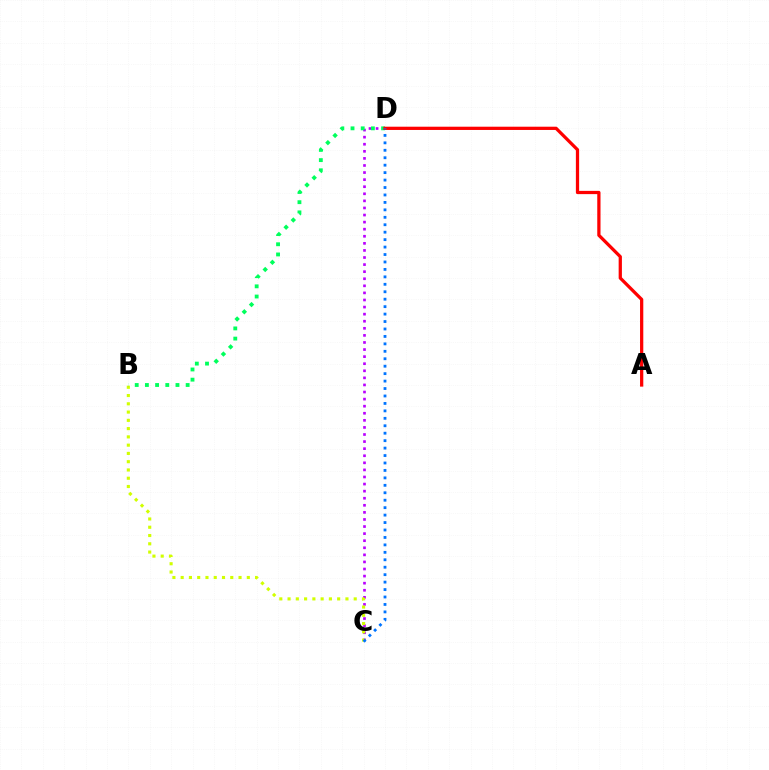{('C', 'D'): [{'color': '#b900ff', 'line_style': 'dotted', 'thickness': 1.92}, {'color': '#0074ff', 'line_style': 'dotted', 'thickness': 2.02}], ('B', 'C'): [{'color': '#d1ff00', 'line_style': 'dotted', 'thickness': 2.25}], ('B', 'D'): [{'color': '#00ff5c', 'line_style': 'dotted', 'thickness': 2.77}], ('A', 'D'): [{'color': '#ff0000', 'line_style': 'solid', 'thickness': 2.34}]}